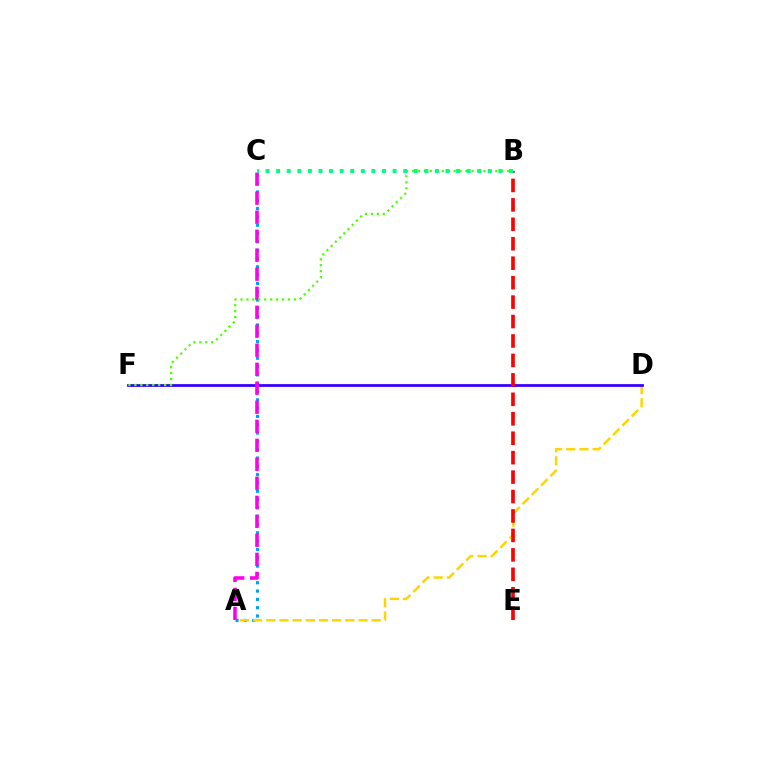{('A', 'C'): [{'color': '#009eff', 'line_style': 'dotted', 'thickness': 2.26}, {'color': '#ff00ed', 'line_style': 'dashed', 'thickness': 2.58}], ('A', 'D'): [{'color': '#ffd500', 'line_style': 'dashed', 'thickness': 1.79}], ('D', 'F'): [{'color': '#3700ff', 'line_style': 'solid', 'thickness': 1.99}], ('B', 'E'): [{'color': '#ff0000', 'line_style': 'dashed', 'thickness': 2.64}], ('B', 'F'): [{'color': '#4fff00', 'line_style': 'dotted', 'thickness': 1.62}], ('B', 'C'): [{'color': '#00ff86', 'line_style': 'dotted', 'thickness': 2.88}]}